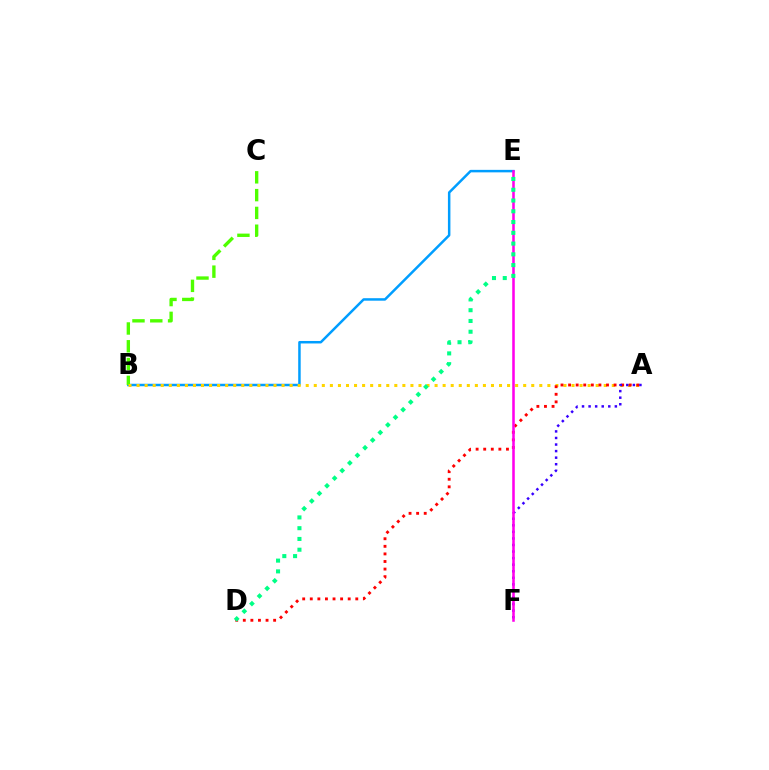{('B', 'E'): [{'color': '#009eff', 'line_style': 'solid', 'thickness': 1.79}], ('B', 'C'): [{'color': '#4fff00', 'line_style': 'dashed', 'thickness': 2.42}], ('A', 'B'): [{'color': '#ffd500', 'line_style': 'dotted', 'thickness': 2.19}], ('A', 'D'): [{'color': '#ff0000', 'line_style': 'dotted', 'thickness': 2.06}], ('A', 'F'): [{'color': '#3700ff', 'line_style': 'dotted', 'thickness': 1.78}], ('E', 'F'): [{'color': '#ff00ed', 'line_style': 'solid', 'thickness': 1.84}], ('D', 'E'): [{'color': '#00ff86', 'line_style': 'dotted', 'thickness': 2.92}]}